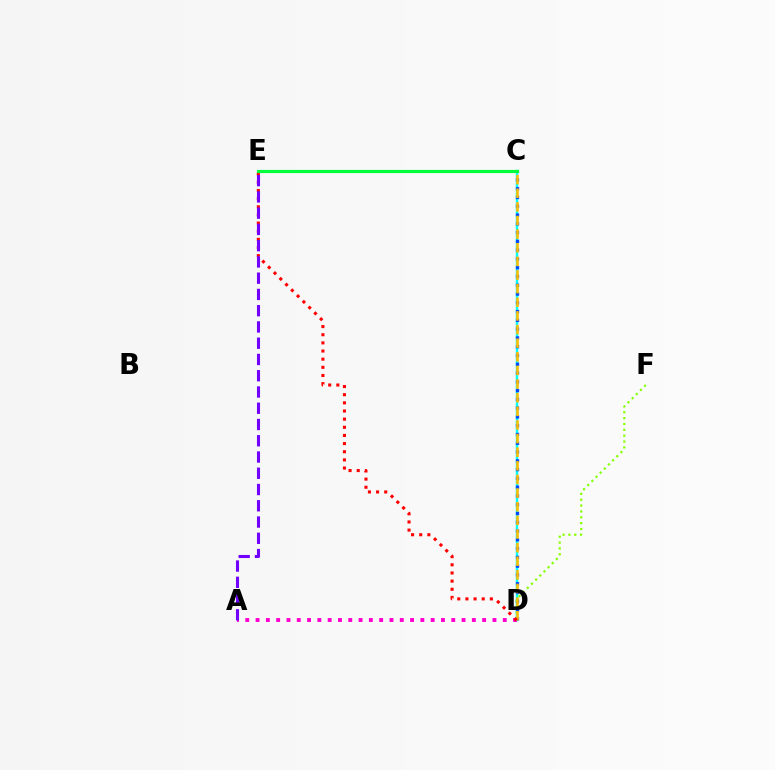{('C', 'D'): [{'color': '#00fff6', 'line_style': 'solid', 'thickness': 1.77}, {'color': '#004bff', 'line_style': 'dotted', 'thickness': 2.39}, {'color': '#ffbd00', 'line_style': 'dashed', 'thickness': 1.85}], ('A', 'D'): [{'color': '#ff00cf', 'line_style': 'dotted', 'thickness': 2.8}], ('D', 'F'): [{'color': '#84ff00', 'line_style': 'dotted', 'thickness': 1.59}], ('D', 'E'): [{'color': '#ff0000', 'line_style': 'dotted', 'thickness': 2.21}], ('C', 'E'): [{'color': '#00ff39', 'line_style': 'solid', 'thickness': 2.28}], ('A', 'E'): [{'color': '#7200ff', 'line_style': 'dashed', 'thickness': 2.21}]}